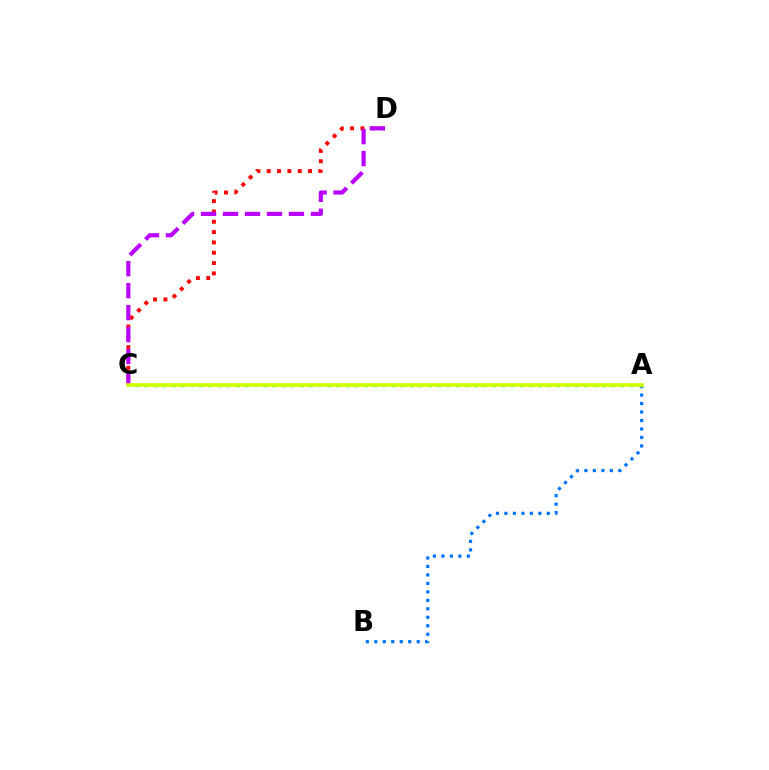{('C', 'D'): [{'color': '#ff0000', 'line_style': 'dotted', 'thickness': 2.81}, {'color': '#b900ff', 'line_style': 'dashed', 'thickness': 2.99}], ('A', 'B'): [{'color': '#0074ff', 'line_style': 'dotted', 'thickness': 2.3}], ('A', 'C'): [{'color': '#00ff5c', 'line_style': 'dotted', 'thickness': 2.49}, {'color': '#d1ff00', 'line_style': 'solid', 'thickness': 2.64}]}